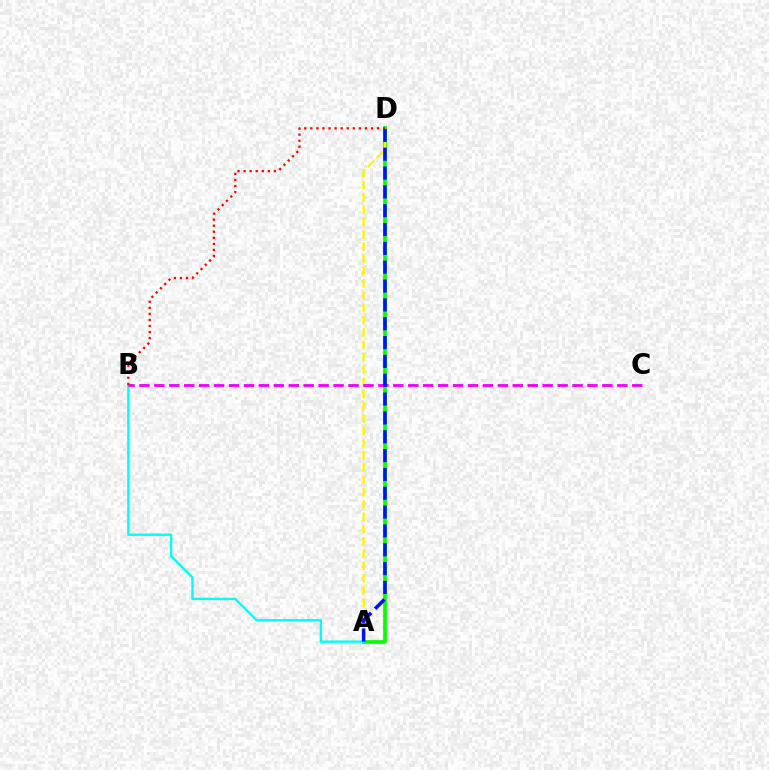{('A', 'D'): [{'color': '#08ff00', 'line_style': 'solid', 'thickness': 2.67}, {'color': '#fcf500', 'line_style': 'dashed', 'thickness': 1.67}, {'color': '#0010ff', 'line_style': 'dashed', 'thickness': 2.56}], ('A', 'B'): [{'color': '#00fff6', 'line_style': 'solid', 'thickness': 1.72}], ('B', 'C'): [{'color': '#ee00ff', 'line_style': 'dashed', 'thickness': 2.03}], ('B', 'D'): [{'color': '#ff0000', 'line_style': 'dotted', 'thickness': 1.65}]}